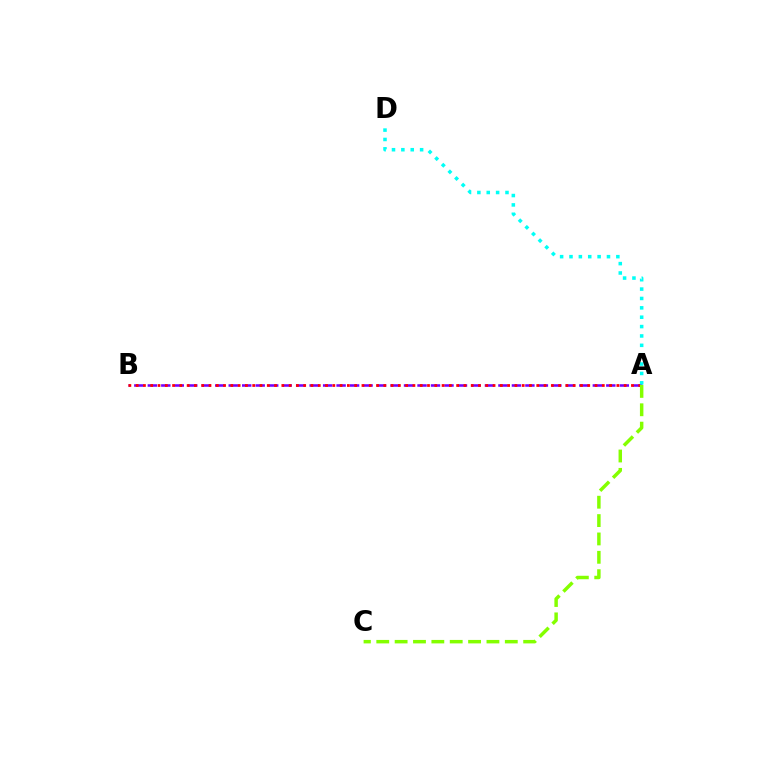{('A', 'B'): [{'color': '#7200ff', 'line_style': 'dashed', 'thickness': 1.83}, {'color': '#ff0000', 'line_style': 'dotted', 'thickness': 1.98}], ('A', 'D'): [{'color': '#00fff6', 'line_style': 'dotted', 'thickness': 2.55}], ('A', 'C'): [{'color': '#84ff00', 'line_style': 'dashed', 'thickness': 2.49}]}